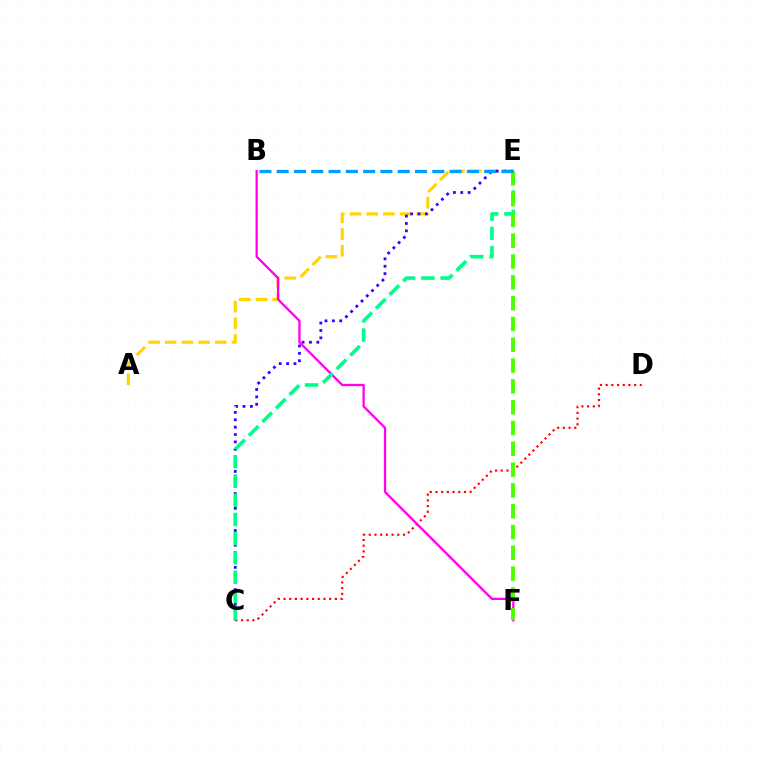{('C', 'D'): [{'color': '#ff0000', 'line_style': 'dotted', 'thickness': 1.55}], ('A', 'E'): [{'color': '#ffd500', 'line_style': 'dashed', 'thickness': 2.27}], ('C', 'E'): [{'color': '#3700ff', 'line_style': 'dotted', 'thickness': 2.01}, {'color': '#00ff86', 'line_style': 'dashed', 'thickness': 2.61}], ('B', 'F'): [{'color': '#ff00ed', 'line_style': 'solid', 'thickness': 1.64}], ('E', 'F'): [{'color': '#4fff00', 'line_style': 'dashed', 'thickness': 2.83}], ('B', 'E'): [{'color': '#009eff', 'line_style': 'dashed', 'thickness': 2.35}]}